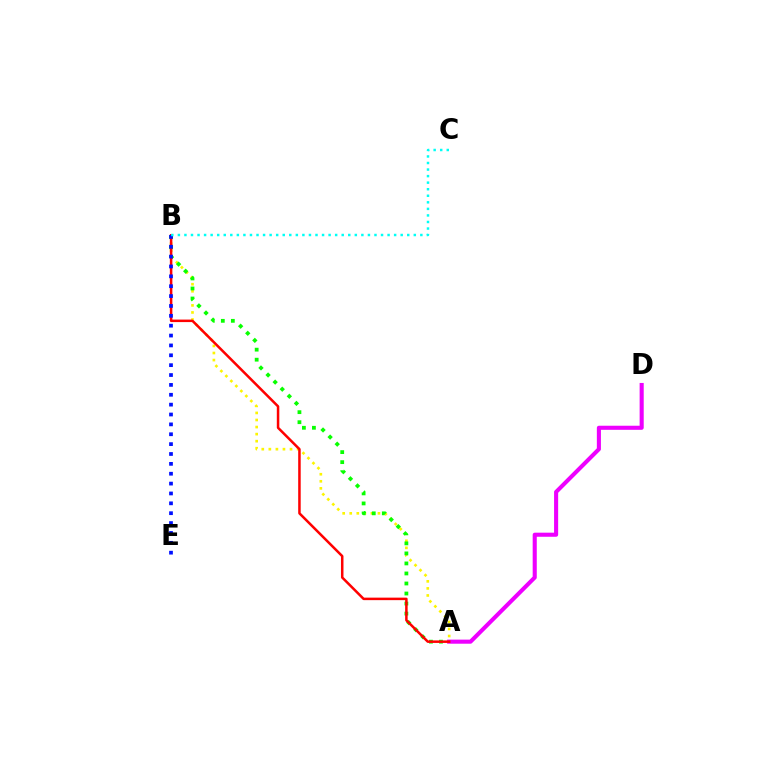{('A', 'B'): [{'color': '#fcf500', 'line_style': 'dotted', 'thickness': 1.92}, {'color': '#08ff00', 'line_style': 'dotted', 'thickness': 2.72}, {'color': '#ff0000', 'line_style': 'solid', 'thickness': 1.81}], ('A', 'D'): [{'color': '#ee00ff', 'line_style': 'solid', 'thickness': 2.94}], ('B', 'E'): [{'color': '#0010ff', 'line_style': 'dotted', 'thickness': 2.68}], ('B', 'C'): [{'color': '#00fff6', 'line_style': 'dotted', 'thickness': 1.78}]}